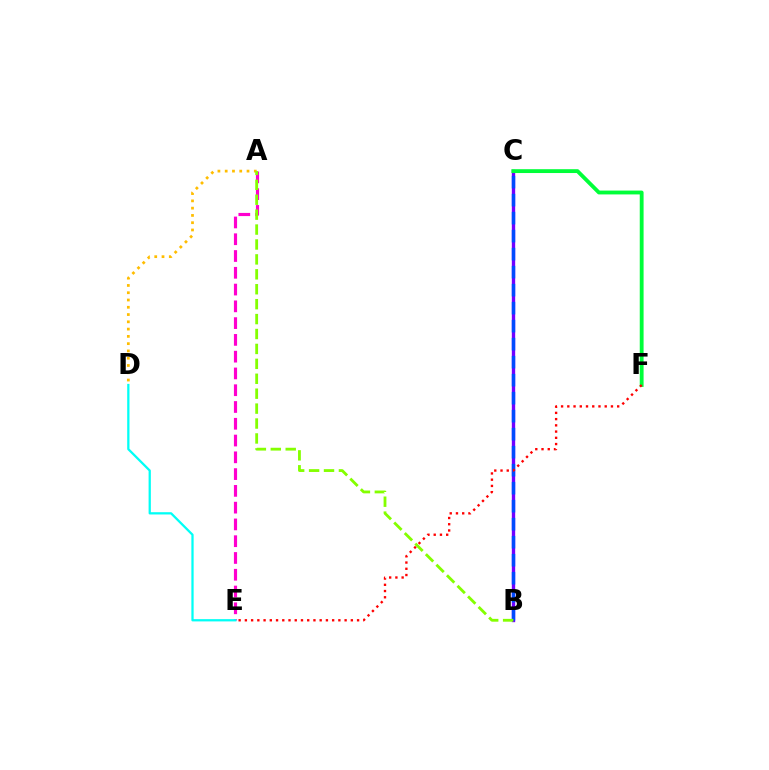{('B', 'C'): [{'color': '#7200ff', 'line_style': 'solid', 'thickness': 2.42}, {'color': '#004bff', 'line_style': 'dashed', 'thickness': 2.45}], ('A', 'E'): [{'color': '#ff00cf', 'line_style': 'dashed', 'thickness': 2.28}], ('C', 'F'): [{'color': '#00ff39', 'line_style': 'solid', 'thickness': 2.77}], ('D', 'E'): [{'color': '#00fff6', 'line_style': 'solid', 'thickness': 1.63}], ('A', 'D'): [{'color': '#ffbd00', 'line_style': 'dotted', 'thickness': 1.98}], ('E', 'F'): [{'color': '#ff0000', 'line_style': 'dotted', 'thickness': 1.69}], ('A', 'B'): [{'color': '#84ff00', 'line_style': 'dashed', 'thickness': 2.03}]}